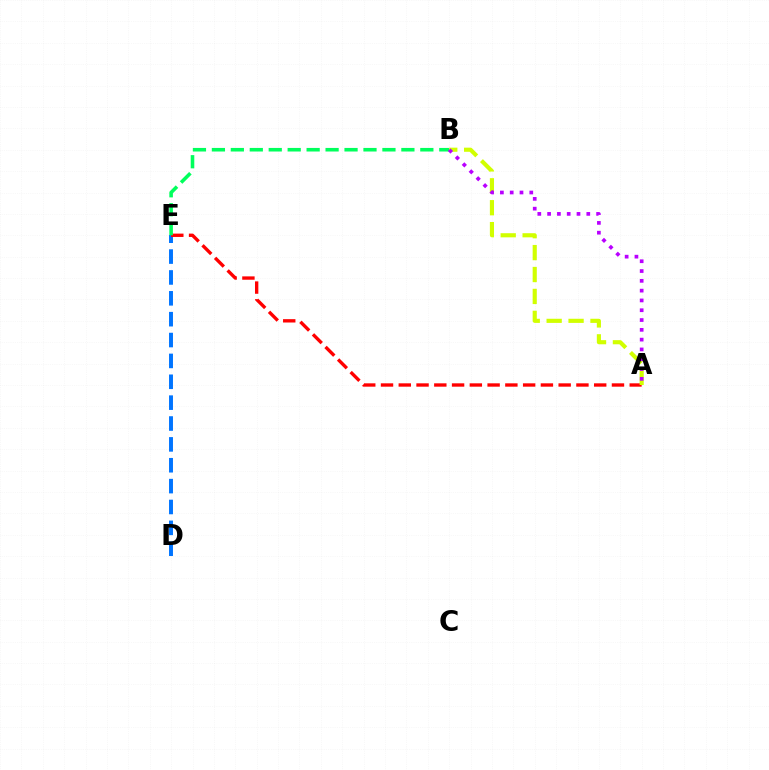{('D', 'E'): [{'color': '#0074ff', 'line_style': 'dashed', 'thickness': 2.83}], ('A', 'E'): [{'color': '#ff0000', 'line_style': 'dashed', 'thickness': 2.41}], ('B', 'E'): [{'color': '#00ff5c', 'line_style': 'dashed', 'thickness': 2.57}], ('A', 'B'): [{'color': '#d1ff00', 'line_style': 'dashed', 'thickness': 2.98}, {'color': '#b900ff', 'line_style': 'dotted', 'thickness': 2.66}]}